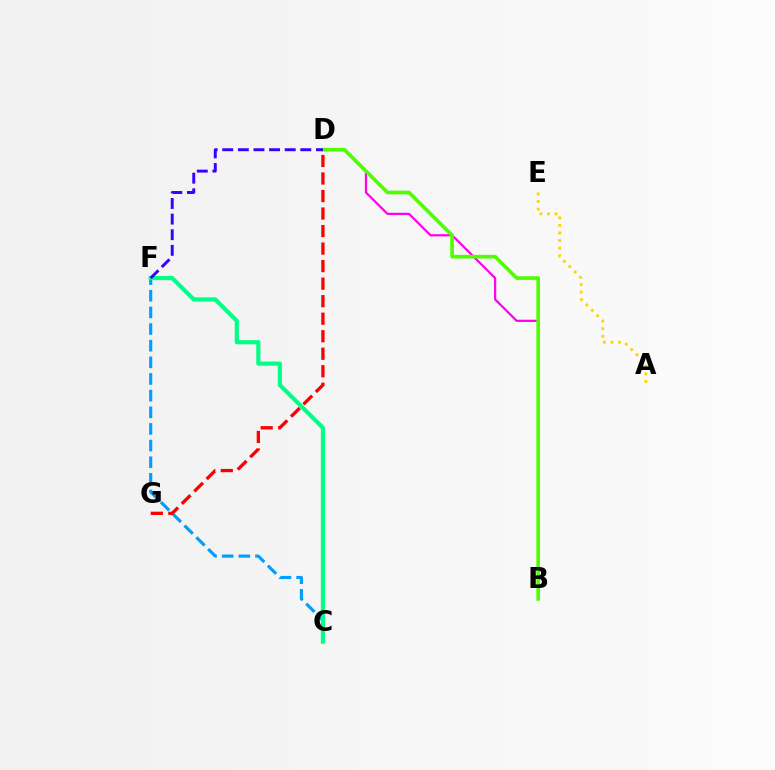{('C', 'F'): [{'color': '#009eff', 'line_style': 'dashed', 'thickness': 2.26}, {'color': '#00ff86', 'line_style': 'solid', 'thickness': 2.99}], ('B', 'D'): [{'color': '#ff00ed', 'line_style': 'solid', 'thickness': 1.6}, {'color': '#4fff00', 'line_style': 'solid', 'thickness': 2.64}], ('A', 'E'): [{'color': '#ffd500', 'line_style': 'dotted', 'thickness': 2.06}], ('D', 'F'): [{'color': '#3700ff', 'line_style': 'dashed', 'thickness': 2.12}], ('D', 'G'): [{'color': '#ff0000', 'line_style': 'dashed', 'thickness': 2.38}]}